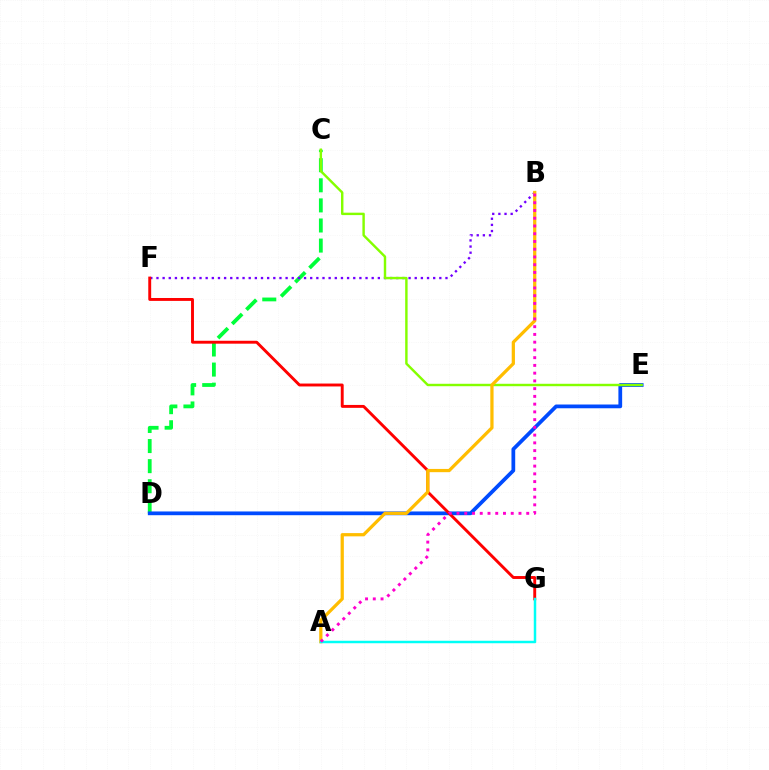{('C', 'D'): [{'color': '#00ff39', 'line_style': 'dashed', 'thickness': 2.73}], ('B', 'F'): [{'color': '#7200ff', 'line_style': 'dotted', 'thickness': 1.67}], ('D', 'E'): [{'color': '#004bff', 'line_style': 'solid', 'thickness': 2.7}], ('C', 'E'): [{'color': '#84ff00', 'line_style': 'solid', 'thickness': 1.75}], ('F', 'G'): [{'color': '#ff0000', 'line_style': 'solid', 'thickness': 2.09}], ('A', 'B'): [{'color': '#ffbd00', 'line_style': 'solid', 'thickness': 2.33}, {'color': '#ff00cf', 'line_style': 'dotted', 'thickness': 2.1}], ('A', 'G'): [{'color': '#00fff6', 'line_style': 'solid', 'thickness': 1.78}]}